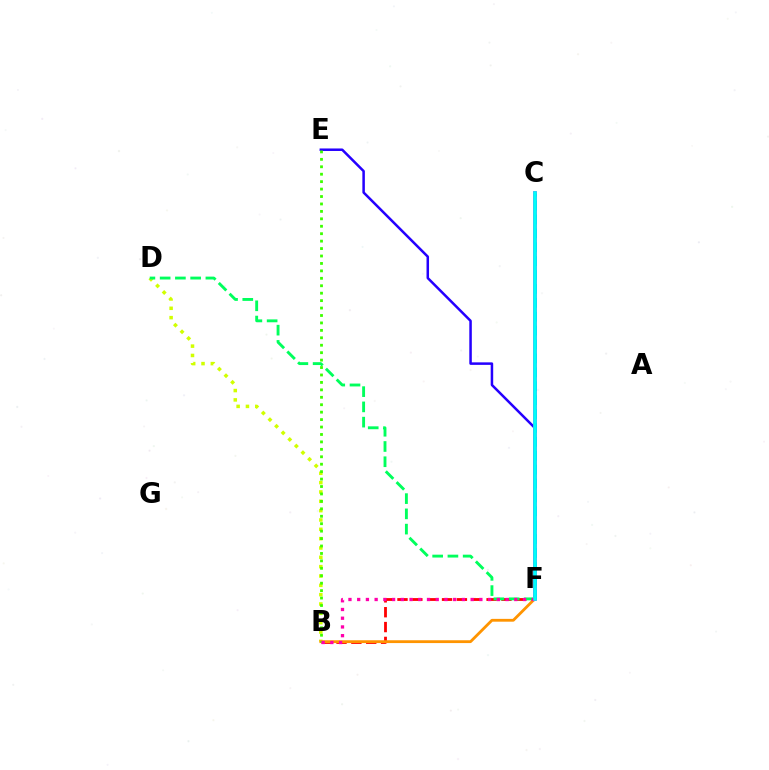{('B', 'D'): [{'color': '#d1ff00', 'line_style': 'dotted', 'thickness': 2.54}], ('B', 'F'): [{'color': '#ff0000', 'line_style': 'dashed', 'thickness': 2.02}, {'color': '#ff9400', 'line_style': 'solid', 'thickness': 2.03}, {'color': '#ff00ac', 'line_style': 'dotted', 'thickness': 2.37}], ('D', 'F'): [{'color': '#00ff5c', 'line_style': 'dashed', 'thickness': 2.07}], ('E', 'F'): [{'color': '#2500ff', 'line_style': 'solid', 'thickness': 1.81}], ('C', 'F'): [{'color': '#b900ff', 'line_style': 'solid', 'thickness': 2.6}, {'color': '#0074ff', 'line_style': 'dashed', 'thickness': 1.89}, {'color': '#00fff6', 'line_style': 'solid', 'thickness': 2.59}], ('B', 'E'): [{'color': '#3dff00', 'line_style': 'dotted', 'thickness': 2.02}]}